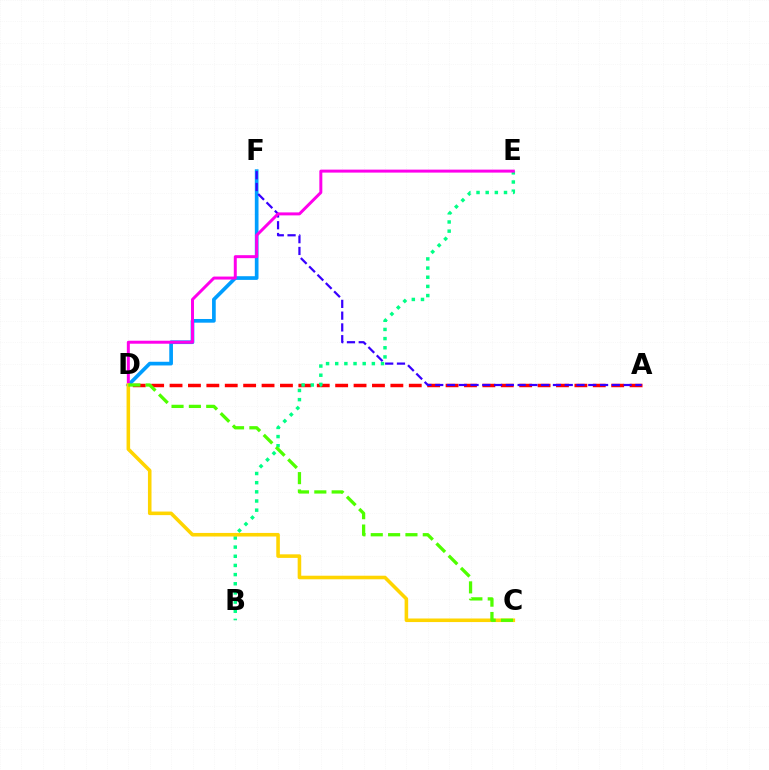{('D', 'F'): [{'color': '#009eff', 'line_style': 'solid', 'thickness': 2.65}], ('A', 'D'): [{'color': '#ff0000', 'line_style': 'dashed', 'thickness': 2.5}], ('B', 'E'): [{'color': '#00ff86', 'line_style': 'dotted', 'thickness': 2.49}], ('A', 'F'): [{'color': '#3700ff', 'line_style': 'dashed', 'thickness': 1.6}], ('D', 'E'): [{'color': '#ff00ed', 'line_style': 'solid', 'thickness': 2.15}], ('C', 'D'): [{'color': '#ffd500', 'line_style': 'solid', 'thickness': 2.57}, {'color': '#4fff00', 'line_style': 'dashed', 'thickness': 2.36}]}